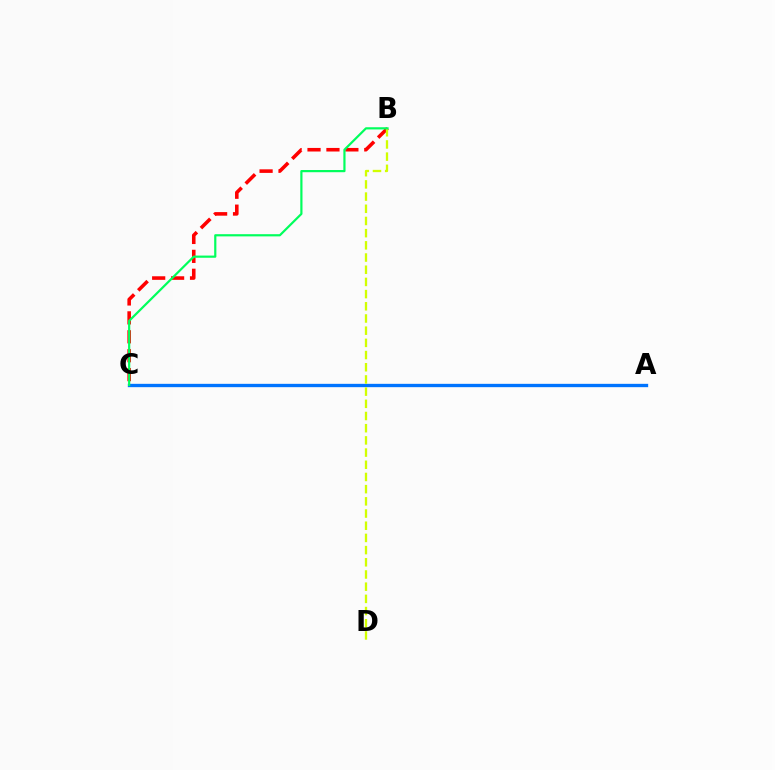{('B', 'C'): [{'color': '#ff0000', 'line_style': 'dashed', 'thickness': 2.57}, {'color': '#00ff5c', 'line_style': 'solid', 'thickness': 1.58}], ('A', 'C'): [{'color': '#b900ff', 'line_style': 'solid', 'thickness': 2.16}, {'color': '#0074ff', 'line_style': 'solid', 'thickness': 2.4}], ('B', 'D'): [{'color': '#d1ff00', 'line_style': 'dashed', 'thickness': 1.66}]}